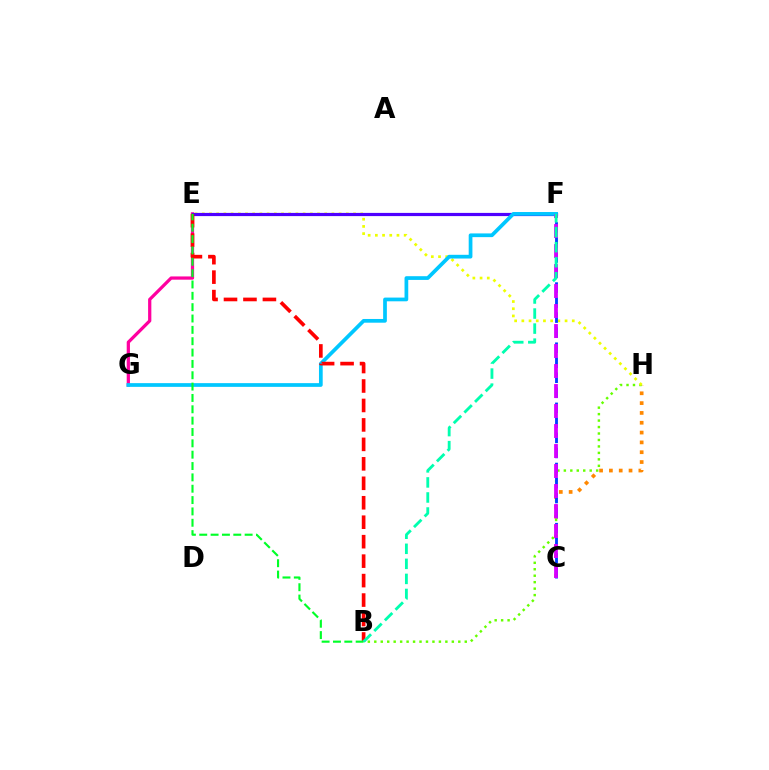{('C', 'H'): [{'color': '#ff8800', 'line_style': 'dotted', 'thickness': 2.67}], ('E', 'G'): [{'color': '#ff00a0', 'line_style': 'solid', 'thickness': 2.33}], ('B', 'H'): [{'color': '#66ff00', 'line_style': 'dotted', 'thickness': 1.76}], ('E', 'H'): [{'color': '#eeff00', 'line_style': 'dotted', 'thickness': 1.96}], ('C', 'F'): [{'color': '#003fff', 'line_style': 'dashed', 'thickness': 2.04}, {'color': '#d600ff', 'line_style': 'dashed', 'thickness': 2.72}], ('E', 'F'): [{'color': '#4f00ff', 'line_style': 'solid', 'thickness': 2.3}], ('F', 'G'): [{'color': '#00c7ff', 'line_style': 'solid', 'thickness': 2.68}], ('B', 'E'): [{'color': '#ff0000', 'line_style': 'dashed', 'thickness': 2.64}, {'color': '#00ff27', 'line_style': 'dashed', 'thickness': 1.54}], ('B', 'F'): [{'color': '#00ffaf', 'line_style': 'dashed', 'thickness': 2.04}]}